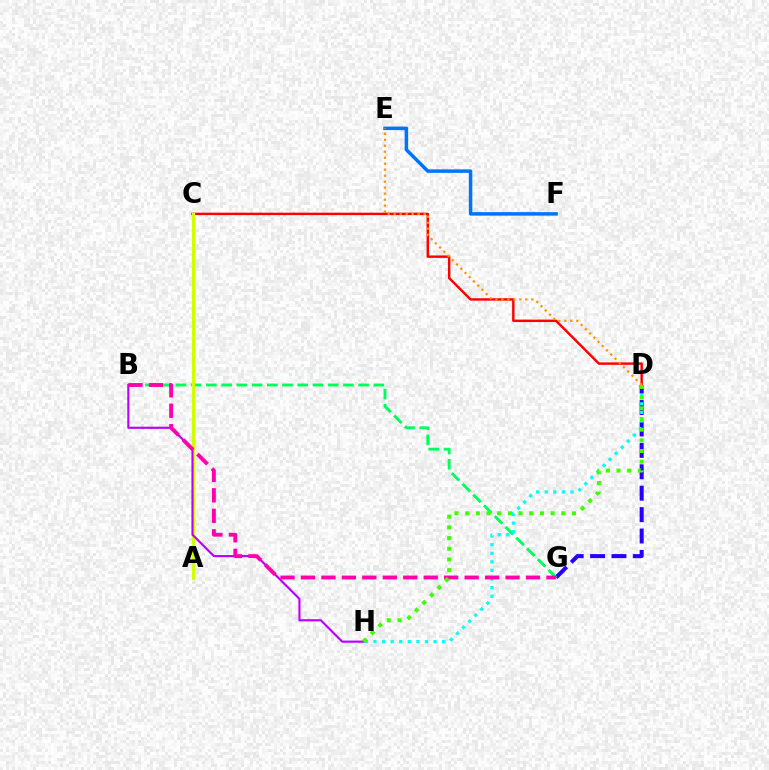{('C', 'D'): [{'color': '#ff0000', 'line_style': 'solid', 'thickness': 1.75}], ('D', 'G'): [{'color': '#2500ff', 'line_style': 'dashed', 'thickness': 2.91}], ('B', 'G'): [{'color': '#00ff5c', 'line_style': 'dashed', 'thickness': 2.07}, {'color': '#ff00ac', 'line_style': 'dashed', 'thickness': 2.78}], ('E', 'F'): [{'color': '#0074ff', 'line_style': 'solid', 'thickness': 2.52}], ('D', 'H'): [{'color': '#00fff6', 'line_style': 'dotted', 'thickness': 2.33}, {'color': '#3dff00', 'line_style': 'dotted', 'thickness': 2.9}], ('A', 'C'): [{'color': '#d1ff00', 'line_style': 'solid', 'thickness': 2.34}], ('B', 'H'): [{'color': '#b900ff', 'line_style': 'solid', 'thickness': 1.54}], ('D', 'E'): [{'color': '#ff9400', 'line_style': 'dotted', 'thickness': 1.63}]}